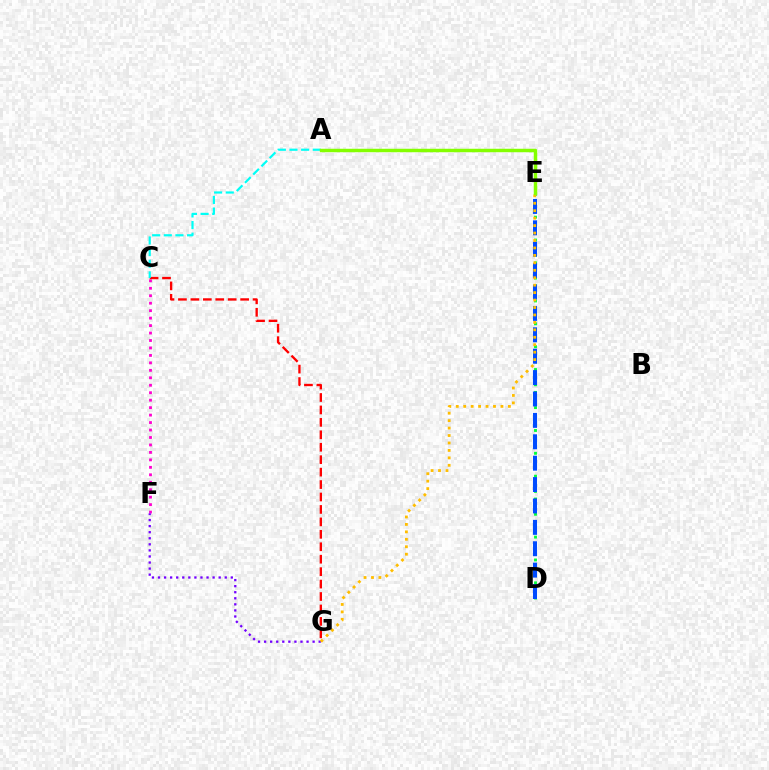{('D', 'E'): [{'color': '#00ff39', 'line_style': 'dotted', 'thickness': 2.07}, {'color': '#004bff', 'line_style': 'dashed', 'thickness': 2.91}], ('C', 'F'): [{'color': '#ff00cf', 'line_style': 'dotted', 'thickness': 2.03}], ('C', 'G'): [{'color': '#ff0000', 'line_style': 'dashed', 'thickness': 1.69}], ('A', 'C'): [{'color': '#00fff6', 'line_style': 'dashed', 'thickness': 1.58}], ('F', 'G'): [{'color': '#7200ff', 'line_style': 'dotted', 'thickness': 1.65}], ('E', 'G'): [{'color': '#ffbd00', 'line_style': 'dotted', 'thickness': 2.02}], ('A', 'E'): [{'color': '#84ff00', 'line_style': 'solid', 'thickness': 2.5}]}